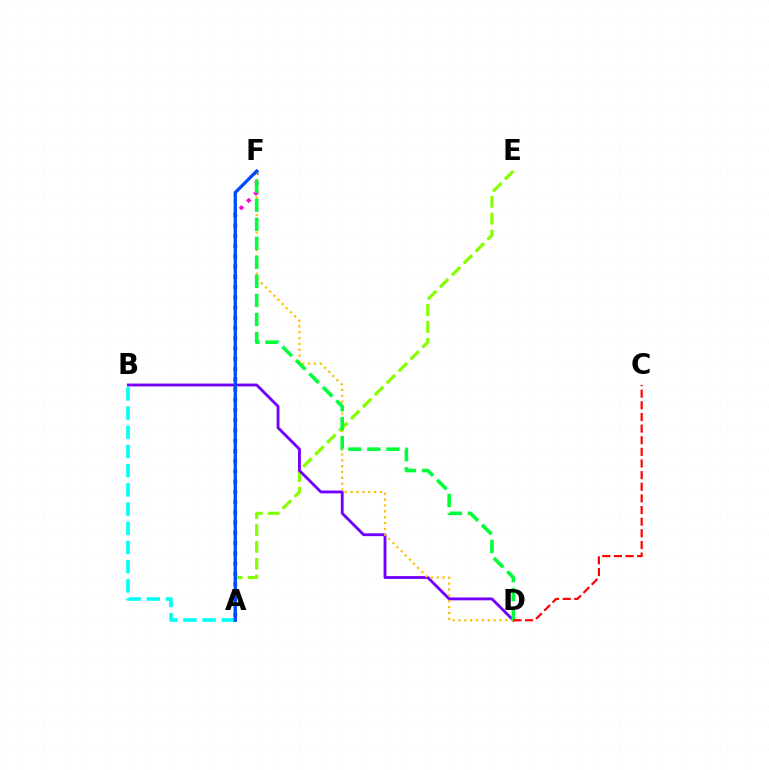{('A', 'B'): [{'color': '#00fff6', 'line_style': 'dashed', 'thickness': 2.61}], ('A', 'E'): [{'color': '#84ff00', 'line_style': 'dashed', 'thickness': 2.29}], ('A', 'F'): [{'color': '#ff00cf', 'line_style': 'dotted', 'thickness': 2.78}, {'color': '#004bff', 'line_style': 'solid', 'thickness': 2.38}], ('B', 'D'): [{'color': '#7200ff', 'line_style': 'solid', 'thickness': 2.05}], ('D', 'F'): [{'color': '#ffbd00', 'line_style': 'dotted', 'thickness': 1.59}, {'color': '#00ff39', 'line_style': 'dashed', 'thickness': 2.58}], ('C', 'D'): [{'color': '#ff0000', 'line_style': 'dashed', 'thickness': 1.58}]}